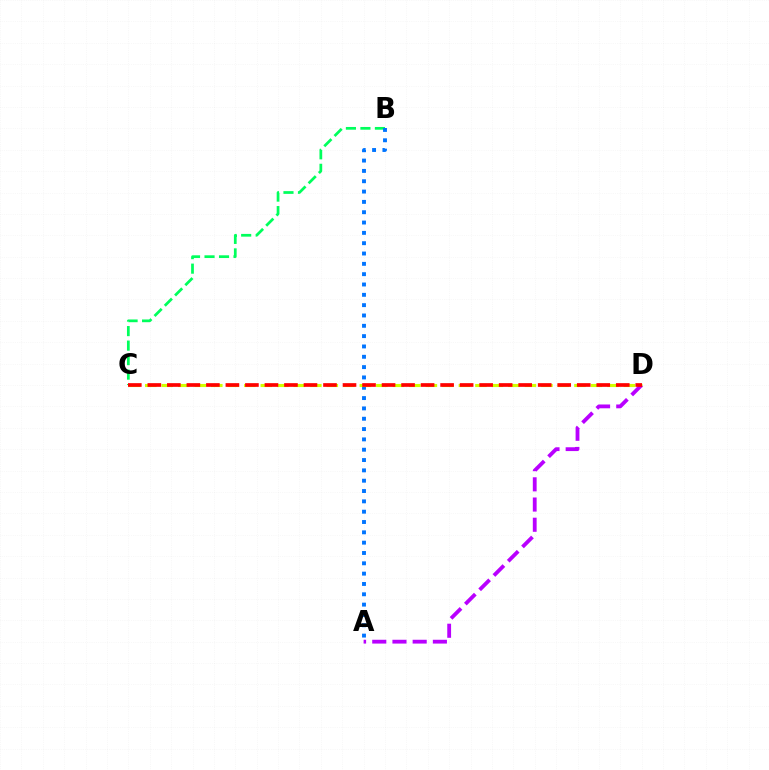{('B', 'C'): [{'color': '#00ff5c', 'line_style': 'dashed', 'thickness': 1.97}], ('A', 'B'): [{'color': '#0074ff', 'line_style': 'dotted', 'thickness': 2.81}], ('C', 'D'): [{'color': '#d1ff00', 'line_style': 'dashed', 'thickness': 2.24}, {'color': '#ff0000', 'line_style': 'dashed', 'thickness': 2.65}], ('A', 'D'): [{'color': '#b900ff', 'line_style': 'dashed', 'thickness': 2.74}]}